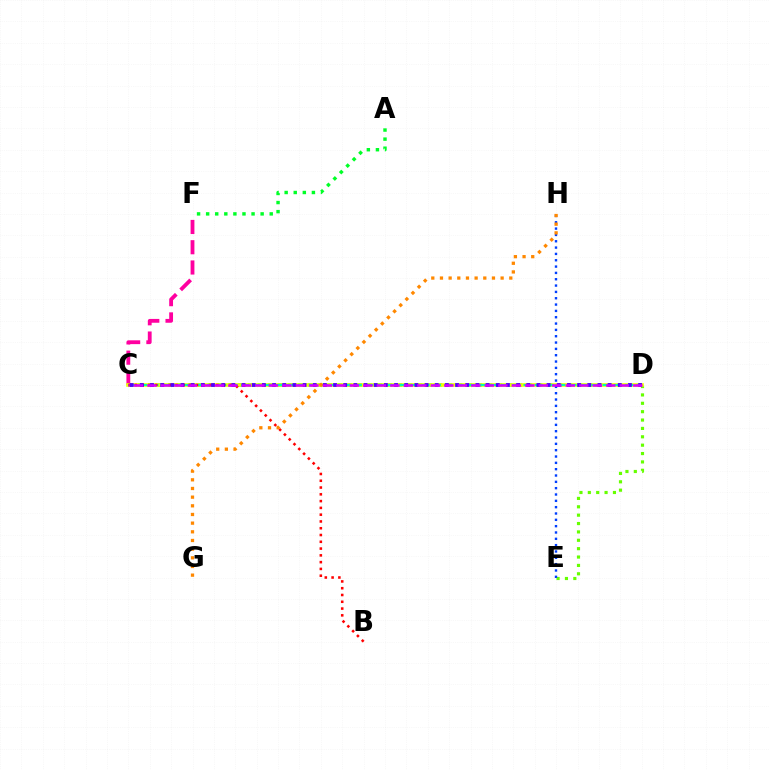{('C', 'D'): [{'color': '#00c7ff', 'line_style': 'dotted', 'thickness': 2.72}, {'color': '#eeff00', 'line_style': 'solid', 'thickness': 2.62}, {'color': '#00ffaf', 'line_style': 'dashed', 'thickness': 1.54}, {'color': '#4f00ff', 'line_style': 'dotted', 'thickness': 2.76}, {'color': '#d600ff', 'line_style': 'dashed', 'thickness': 1.83}], ('D', 'E'): [{'color': '#66ff00', 'line_style': 'dotted', 'thickness': 2.28}], ('C', 'F'): [{'color': '#ff00a0', 'line_style': 'dashed', 'thickness': 2.75}], ('E', 'H'): [{'color': '#003fff', 'line_style': 'dotted', 'thickness': 1.72}], ('B', 'C'): [{'color': '#ff0000', 'line_style': 'dotted', 'thickness': 1.84}], ('G', 'H'): [{'color': '#ff8800', 'line_style': 'dotted', 'thickness': 2.35}], ('A', 'F'): [{'color': '#00ff27', 'line_style': 'dotted', 'thickness': 2.47}]}